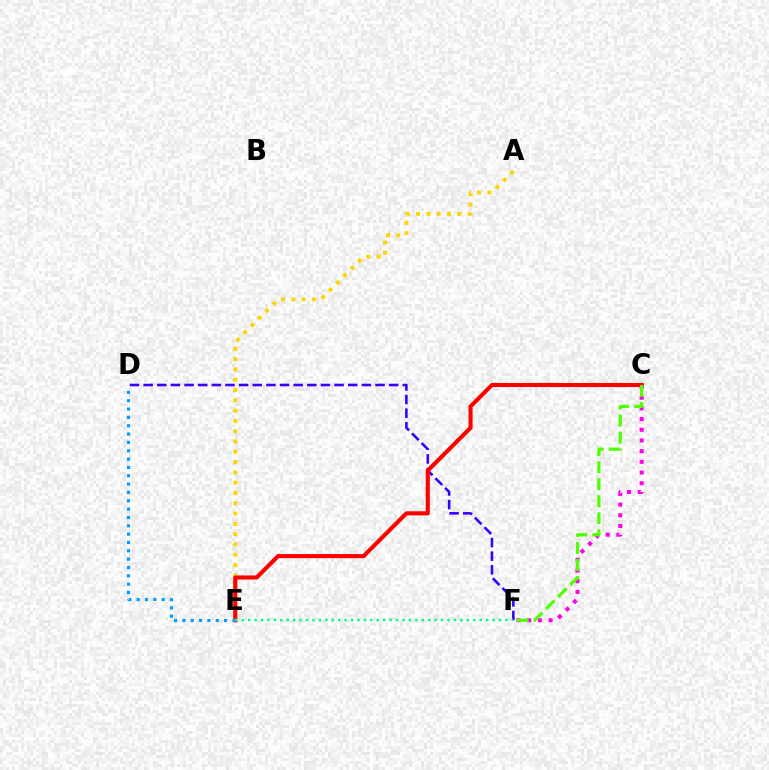{('C', 'F'): [{'color': '#ff00ed', 'line_style': 'dotted', 'thickness': 2.9}, {'color': '#4fff00', 'line_style': 'dashed', 'thickness': 2.31}], ('A', 'E'): [{'color': '#ffd500', 'line_style': 'dotted', 'thickness': 2.8}], ('D', 'F'): [{'color': '#3700ff', 'line_style': 'dashed', 'thickness': 1.85}], ('C', 'E'): [{'color': '#ff0000', 'line_style': 'solid', 'thickness': 2.95}], ('D', 'E'): [{'color': '#009eff', 'line_style': 'dotted', 'thickness': 2.27}], ('E', 'F'): [{'color': '#00ff86', 'line_style': 'dotted', 'thickness': 1.75}]}